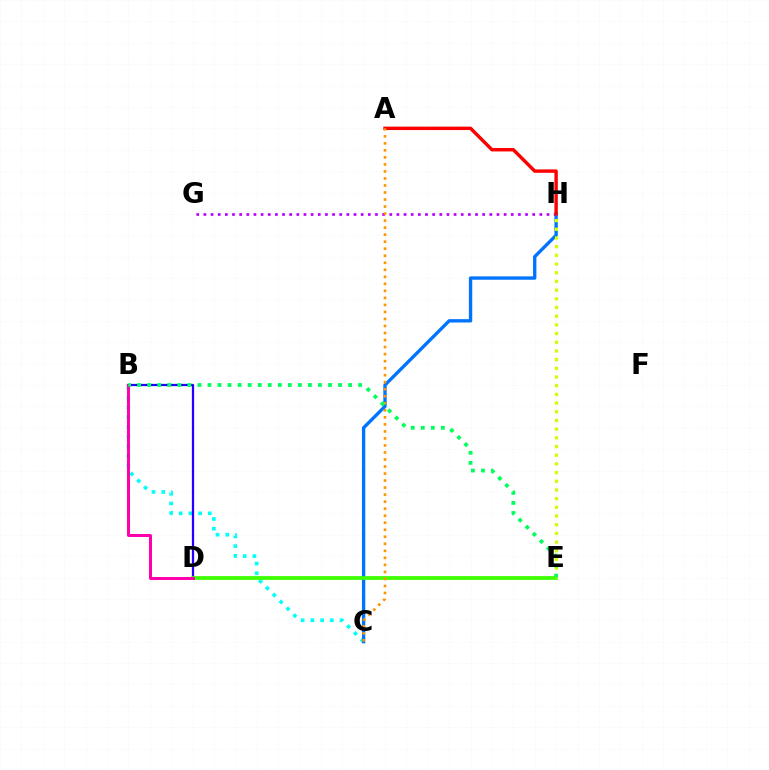{('G', 'H'): [{'color': '#b900ff', 'line_style': 'dotted', 'thickness': 1.94}], ('B', 'C'): [{'color': '#00fff6', 'line_style': 'dotted', 'thickness': 2.64}], ('C', 'H'): [{'color': '#0074ff', 'line_style': 'solid', 'thickness': 2.41}], ('B', 'D'): [{'color': '#2500ff', 'line_style': 'solid', 'thickness': 1.63}, {'color': '#ff00ac', 'line_style': 'solid', 'thickness': 2.15}], ('D', 'E'): [{'color': '#3dff00', 'line_style': 'solid', 'thickness': 2.72}], ('A', 'H'): [{'color': '#ff0000', 'line_style': 'solid', 'thickness': 2.46}], ('E', 'H'): [{'color': '#d1ff00', 'line_style': 'dotted', 'thickness': 2.36}], ('A', 'C'): [{'color': '#ff9400', 'line_style': 'dotted', 'thickness': 1.91}], ('B', 'E'): [{'color': '#00ff5c', 'line_style': 'dotted', 'thickness': 2.73}]}